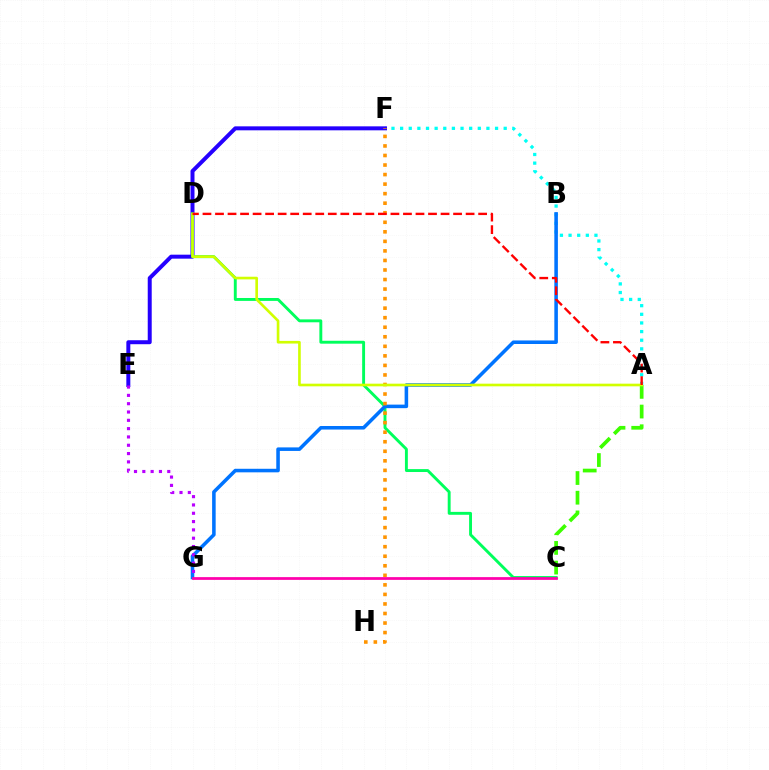{('A', 'F'): [{'color': '#00fff6', 'line_style': 'dotted', 'thickness': 2.35}], ('E', 'F'): [{'color': '#2500ff', 'line_style': 'solid', 'thickness': 2.86}], ('C', 'D'): [{'color': '#00ff5c', 'line_style': 'solid', 'thickness': 2.09}], ('B', 'G'): [{'color': '#0074ff', 'line_style': 'solid', 'thickness': 2.56}], ('A', 'C'): [{'color': '#3dff00', 'line_style': 'dashed', 'thickness': 2.67}], ('F', 'H'): [{'color': '#ff9400', 'line_style': 'dotted', 'thickness': 2.59}], ('A', 'D'): [{'color': '#d1ff00', 'line_style': 'solid', 'thickness': 1.91}, {'color': '#ff0000', 'line_style': 'dashed', 'thickness': 1.7}], ('E', 'G'): [{'color': '#b900ff', 'line_style': 'dotted', 'thickness': 2.26}], ('C', 'G'): [{'color': '#ff00ac', 'line_style': 'solid', 'thickness': 1.98}]}